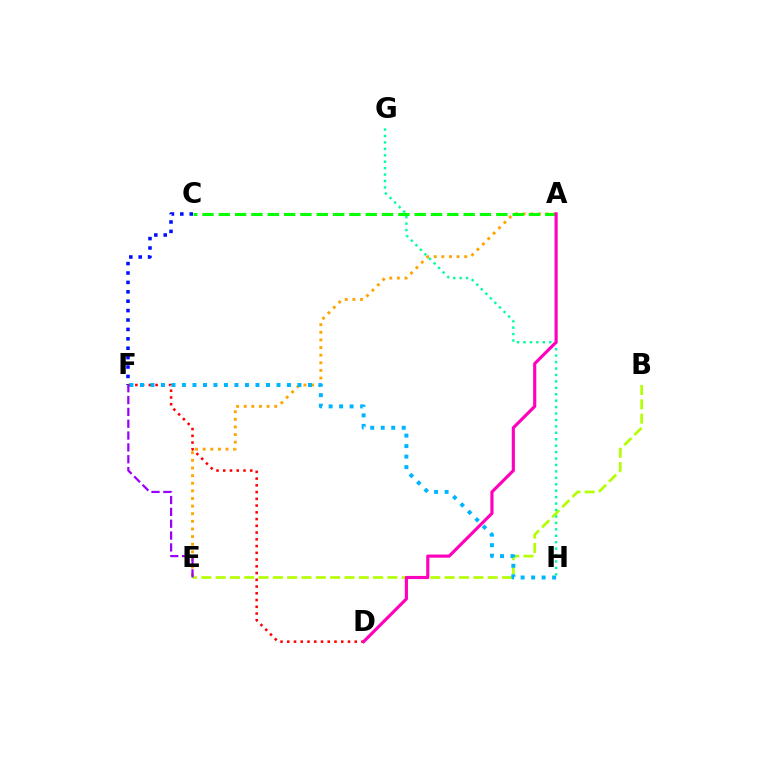{('A', 'E'): [{'color': '#ffa500', 'line_style': 'dotted', 'thickness': 2.07}], ('B', 'E'): [{'color': '#b3ff00', 'line_style': 'dashed', 'thickness': 1.95}], ('A', 'C'): [{'color': '#08ff00', 'line_style': 'dashed', 'thickness': 2.22}], ('C', 'F'): [{'color': '#0010ff', 'line_style': 'dotted', 'thickness': 2.55}], ('D', 'F'): [{'color': '#ff0000', 'line_style': 'dotted', 'thickness': 1.83}], ('F', 'H'): [{'color': '#00b5ff', 'line_style': 'dotted', 'thickness': 2.85}], ('E', 'F'): [{'color': '#9b00ff', 'line_style': 'dashed', 'thickness': 1.61}], ('G', 'H'): [{'color': '#00ff9d', 'line_style': 'dotted', 'thickness': 1.75}], ('A', 'D'): [{'color': '#ff00bd', 'line_style': 'solid', 'thickness': 2.26}]}